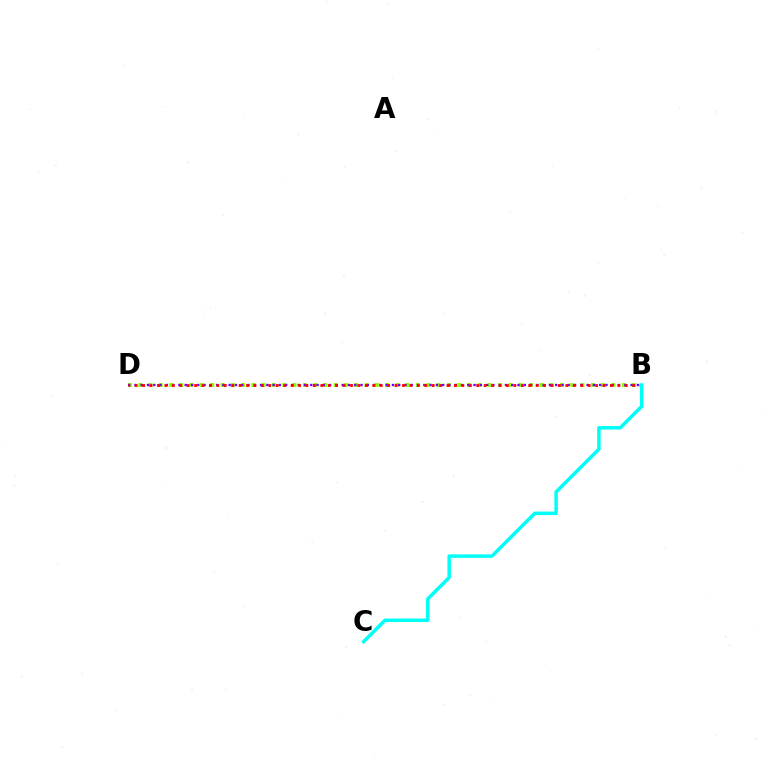{('B', 'D'): [{'color': '#84ff00', 'line_style': 'dotted', 'thickness': 2.79}, {'color': '#7200ff', 'line_style': 'dotted', 'thickness': 1.71}, {'color': '#ff0000', 'line_style': 'dotted', 'thickness': 2.02}], ('B', 'C'): [{'color': '#00fff6', 'line_style': 'solid', 'thickness': 2.51}]}